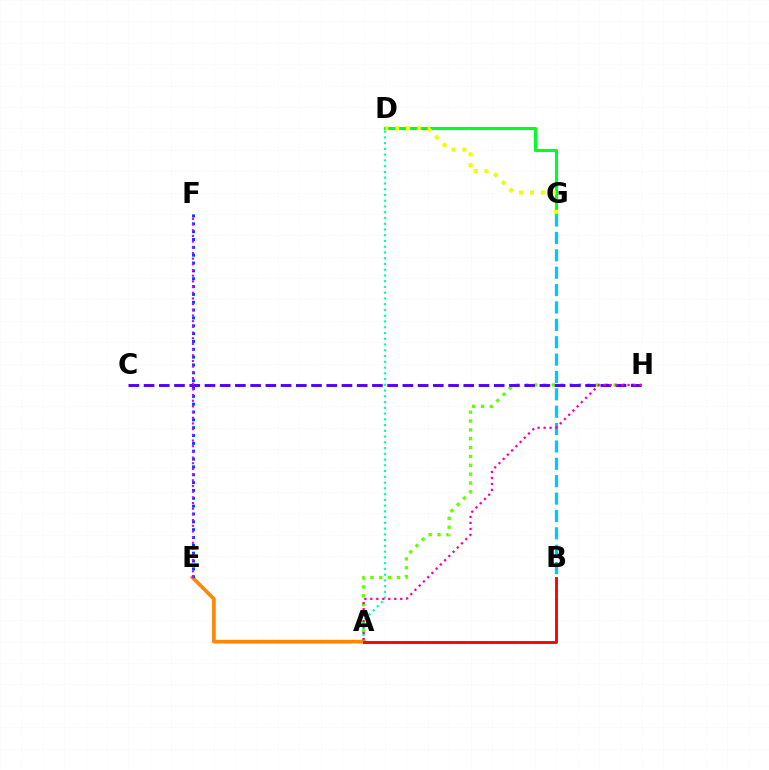{('B', 'G'): [{'color': '#00c7ff', 'line_style': 'dashed', 'thickness': 2.36}], ('A', 'D'): [{'color': '#00ffaf', 'line_style': 'dotted', 'thickness': 1.56}], ('D', 'G'): [{'color': '#00ff27', 'line_style': 'solid', 'thickness': 2.26}, {'color': '#eeff00', 'line_style': 'dotted', 'thickness': 2.95}], ('A', 'H'): [{'color': '#66ff00', 'line_style': 'dotted', 'thickness': 2.4}, {'color': '#ff00a0', 'line_style': 'dotted', 'thickness': 1.63}], ('A', 'E'): [{'color': '#ff8800', 'line_style': 'solid', 'thickness': 2.64}], ('E', 'F'): [{'color': '#003fff', 'line_style': 'dotted', 'thickness': 2.13}, {'color': '#d600ff', 'line_style': 'dotted', 'thickness': 1.54}], ('C', 'H'): [{'color': '#4f00ff', 'line_style': 'dashed', 'thickness': 2.07}], ('A', 'B'): [{'color': '#ff0000', 'line_style': 'solid', 'thickness': 2.08}]}